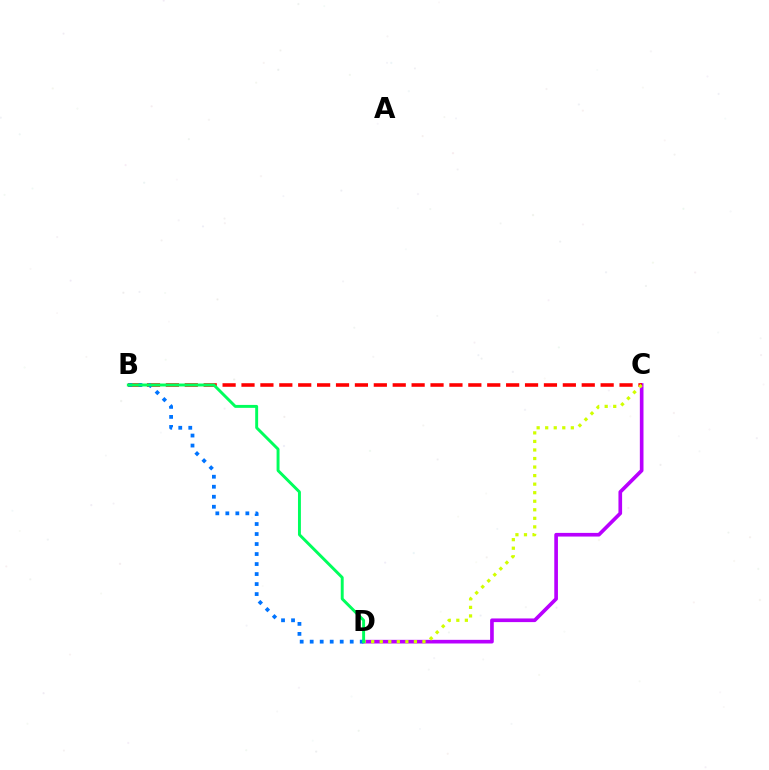{('C', 'D'): [{'color': '#b900ff', 'line_style': 'solid', 'thickness': 2.63}, {'color': '#d1ff00', 'line_style': 'dotted', 'thickness': 2.32}], ('B', 'C'): [{'color': '#ff0000', 'line_style': 'dashed', 'thickness': 2.57}], ('B', 'D'): [{'color': '#0074ff', 'line_style': 'dotted', 'thickness': 2.72}, {'color': '#00ff5c', 'line_style': 'solid', 'thickness': 2.11}]}